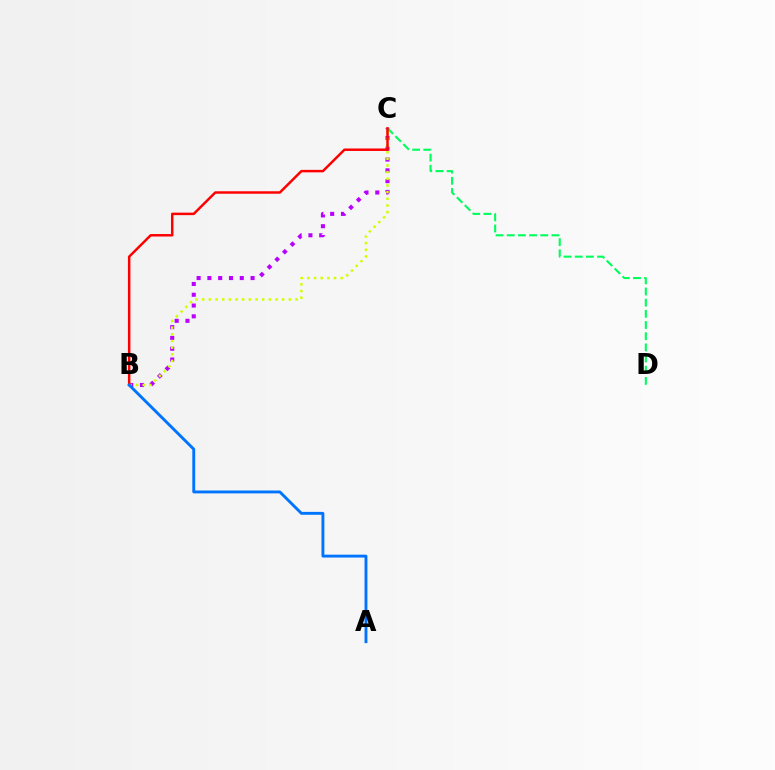{('B', 'C'): [{'color': '#b900ff', 'line_style': 'dotted', 'thickness': 2.93}, {'color': '#d1ff00', 'line_style': 'dotted', 'thickness': 1.81}, {'color': '#ff0000', 'line_style': 'solid', 'thickness': 1.79}], ('C', 'D'): [{'color': '#00ff5c', 'line_style': 'dashed', 'thickness': 1.52}], ('A', 'B'): [{'color': '#0074ff', 'line_style': 'solid', 'thickness': 2.08}]}